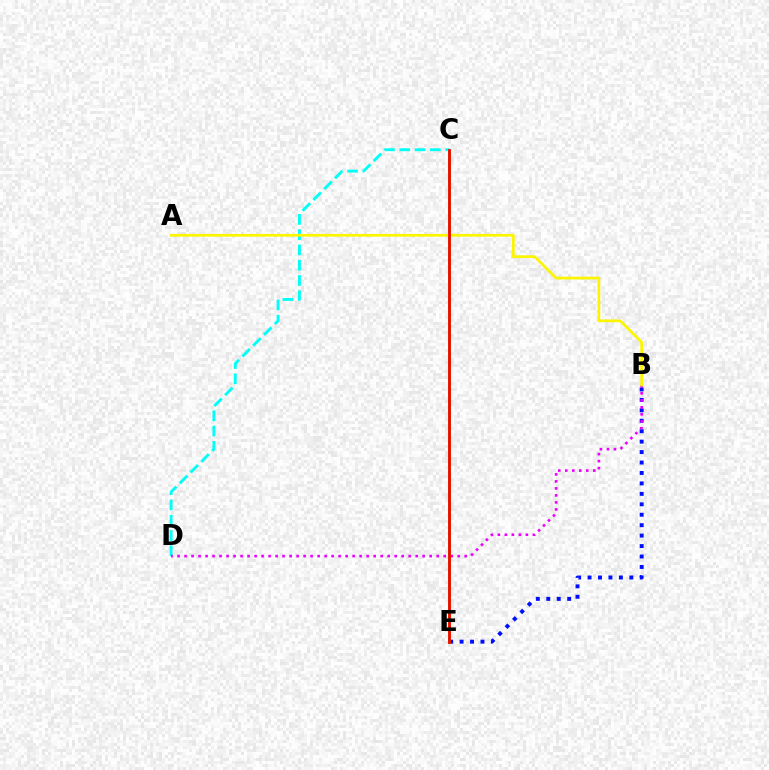{('B', 'E'): [{'color': '#0010ff', 'line_style': 'dotted', 'thickness': 2.84}], ('C', 'E'): [{'color': '#08ff00', 'line_style': 'solid', 'thickness': 1.96}, {'color': '#ff0000', 'line_style': 'solid', 'thickness': 1.99}], ('C', 'D'): [{'color': '#00fff6', 'line_style': 'dashed', 'thickness': 2.07}], ('B', 'D'): [{'color': '#ee00ff', 'line_style': 'dotted', 'thickness': 1.9}], ('A', 'B'): [{'color': '#fcf500', 'line_style': 'solid', 'thickness': 1.96}]}